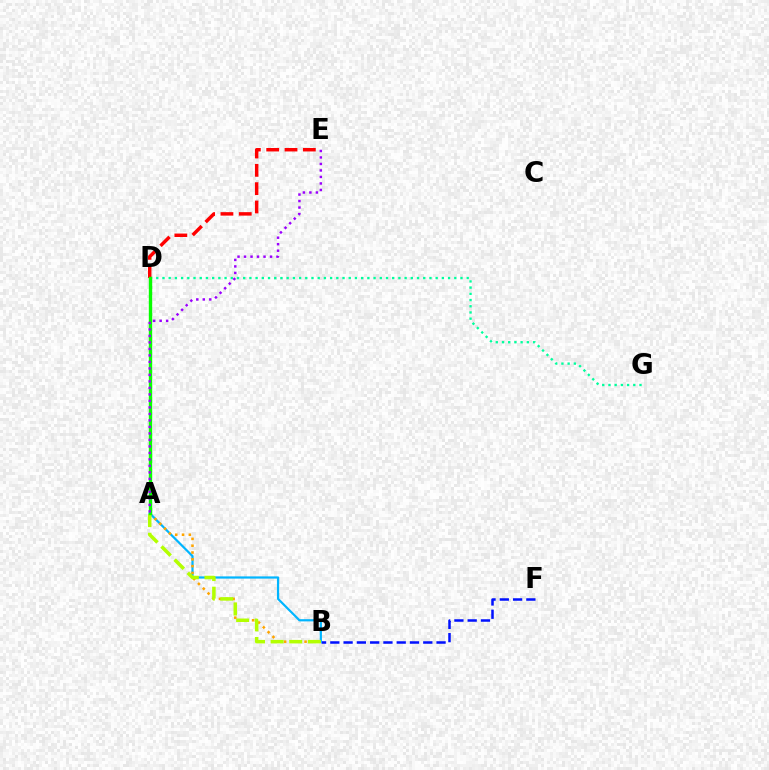{('B', 'F'): [{'color': '#0010ff', 'line_style': 'dashed', 'thickness': 1.8}], ('A', 'B'): [{'color': '#00b5ff', 'line_style': 'solid', 'thickness': 1.59}, {'color': '#ffa500', 'line_style': 'dotted', 'thickness': 1.85}, {'color': '#b3ff00', 'line_style': 'dashed', 'thickness': 2.53}], ('D', 'G'): [{'color': '#00ff9d', 'line_style': 'dotted', 'thickness': 1.69}], ('A', 'D'): [{'color': '#ff00bd', 'line_style': 'solid', 'thickness': 2.05}, {'color': '#08ff00', 'line_style': 'solid', 'thickness': 2.44}], ('D', 'E'): [{'color': '#ff0000', 'line_style': 'dashed', 'thickness': 2.49}], ('A', 'E'): [{'color': '#9b00ff', 'line_style': 'dotted', 'thickness': 1.77}]}